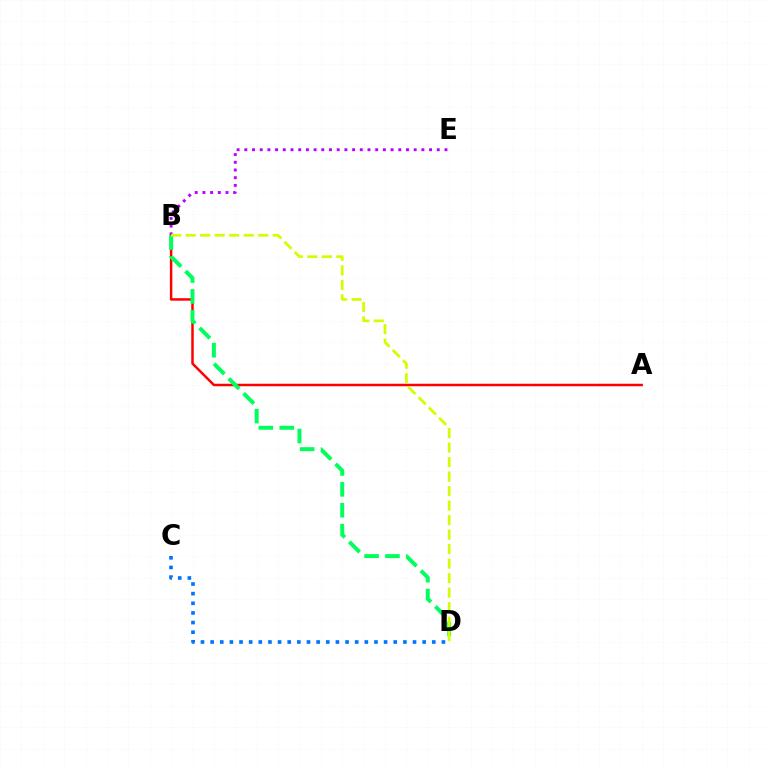{('A', 'B'): [{'color': '#ff0000', 'line_style': 'solid', 'thickness': 1.79}], ('B', 'E'): [{'color': '#b900ff', 'line_style': 'dotted', 'thickness': 2.09}], ('C', 'D'): [{'color': '#0074ff', 'line_style': 'dotted', 'thickness': 2.62}], ('B', 'D'): [{'color': '#00ff5c', 'line_style': 'dashed', 'thickness': 2.84}, {'color': '#d1ff00', 'line_style': 'dashed', 'thickness': 1.97}]}